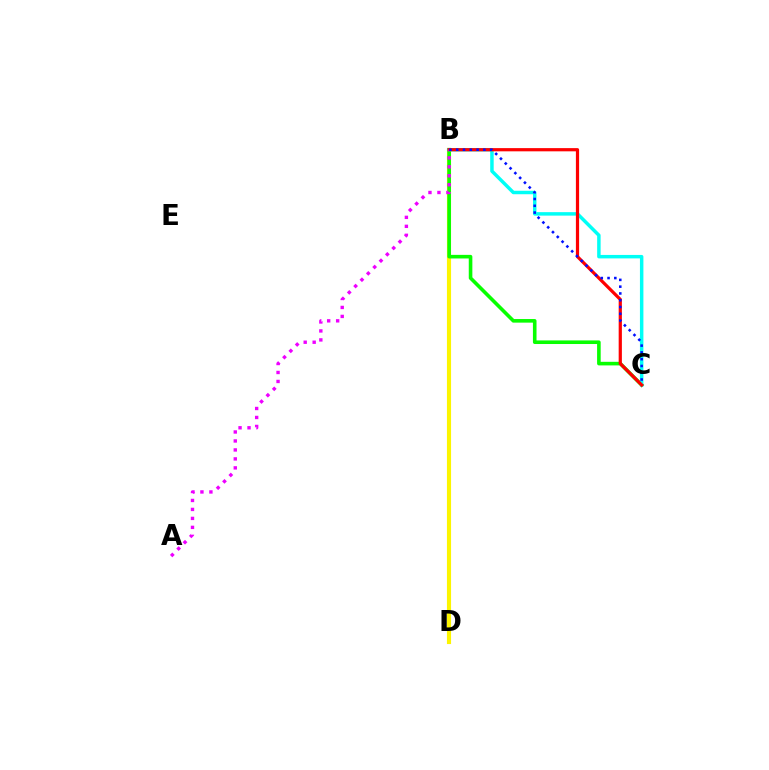{('B', 'D'): [{'color': '#fcf500', 'line_style': 'solid', 'thickness': 2.97}], ('B', 'C'): [{'color': '#08ff00', 'line_style': 'solid', 'thickness': 2.59}, {'color': '#00fff6', 'line_style': 'solid', 'thickness': 2.5}, {'color': '#ff0000', 'line_style': 'solid', 'thickness': 2.31}, {'color': '#0010ff', 'line_style': 'dotted', 'thickness': 1.84}], ('A', 'B'): [{'color': '#ee00ff', 'line_style': 'dotted', 'thickness': 2.44}]}